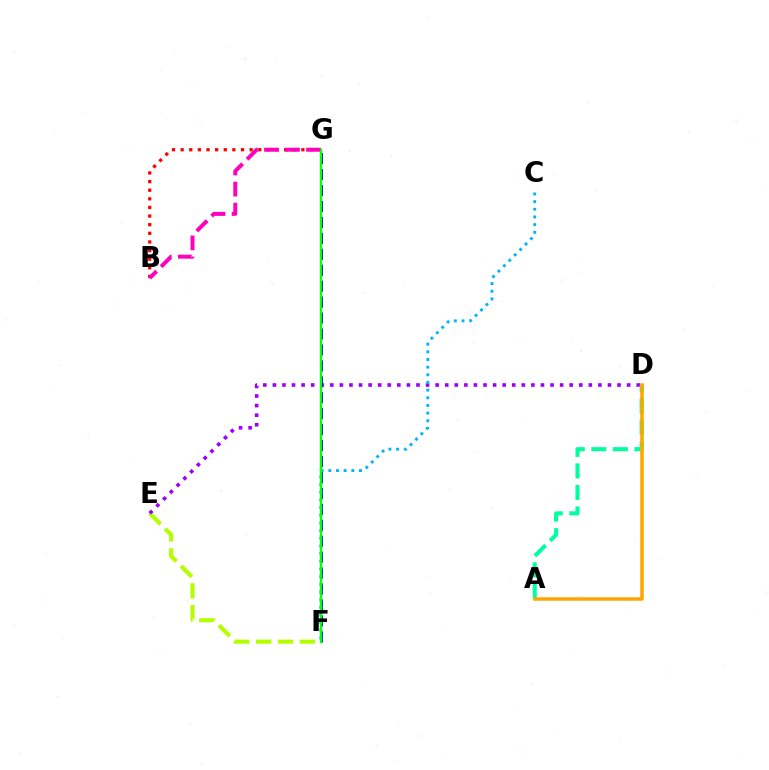{('E', 'F'): [{'color': '#b3ff00', 'line_style': 'dashed', 'thickness': 2.97}], ('B', 'G'): [{'color': '#ff0000', 'line_style': 'dotted', 'thickness': 2.34}, {'color': '#ff00bd', 'line_style': 'dashed', 'thickness': 2.85}], ('D', 'E'): [{'color': '#9b00ff', 'line_style': 'dotted', 'thickness': 2.6}], ('F', 'G'): [{'color': '#0010ff', 'line_style': 'dashed', 'thickness': 2.17}, {'color': '#08ff00', 'line_style': 'solid', 'thickness': 1.69}], ('A', 'D'): [{'color': '#00ff9d', 'line_style': 'dashed', 'thickness': 2.92}, {'color': '#ffa500', 'line_style': 'solid', 'thickness': 2.53}], ('C', 'F'): [{'color': '#00b5ff', 'line_style': 'dotted', 'thickness': 2.08}]}